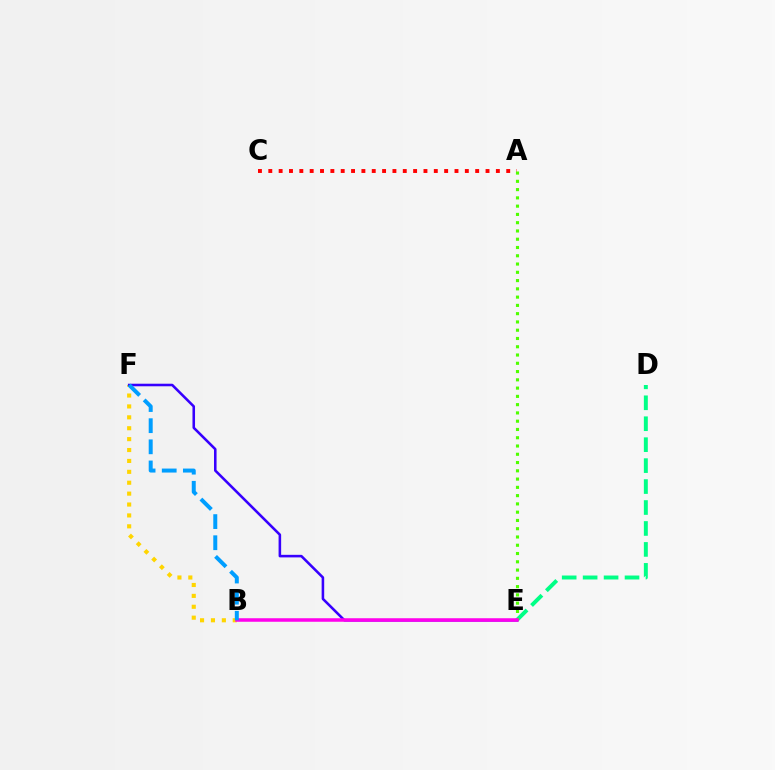{('A', 'C'): [{'color': '#ff0000', 'line_style': 'dotted', 'thickness': 2.81}], ('D', 'E'): [{'color': '#00ff86', 'line_style': 'dashed', 'thickness': 2.85}], ('A', 'E'): [{'color': '#4fff00', 'line_style': 'dotted', 'thickness': 2.25}], ('B', 'F'): [{'color': '#ffd500', 'line_style': 'dotted', 'thickness': 2.96}, {'color': '#009eff', 'line_style': 'dashed', 'thickness': 2.87}], ('E', 'F'): [{'color': '#3700ff', 'line_style': 'solid', 'thickness': 1.85}], ('B', 'E'): [{'color': '#ff00ed', 'line_style': 'solid', 'thickness': 2.54}]}